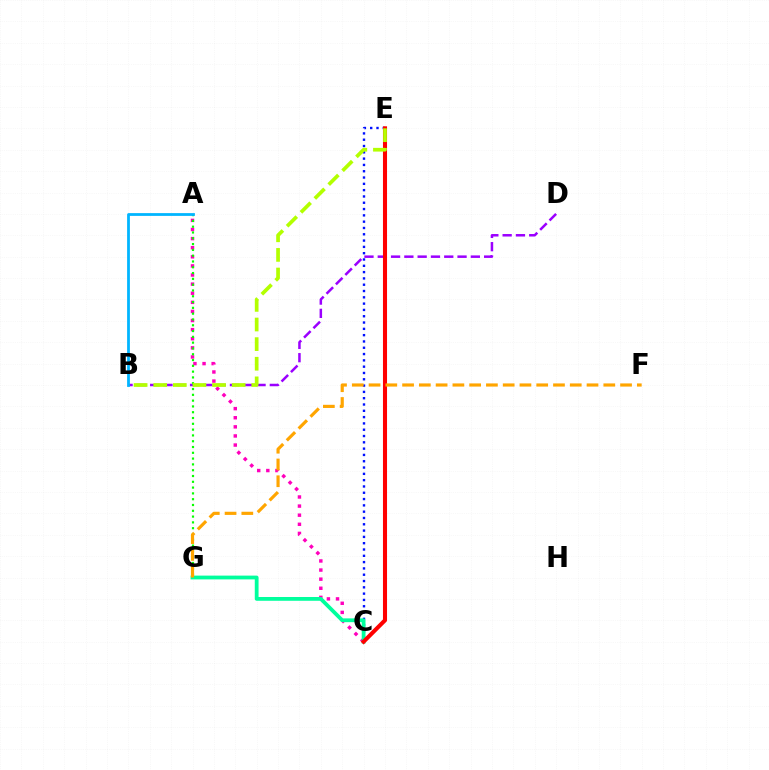{('B', 'D'): [{'color': '#9b00ff', 'line_style': 'dashed', 'thickness': 1.81}], ('C', 'E'): [{'color': '#0010ff', 'line_style': 'dotted', 'thickness': 1.71}, {'color': '#ff0000', 'line_style': 'solid', 'thickness': 2.93}], ('A', 'C'): [{'color': '#ff00bd', 'line_style': 'dotted', 'thickness': 2.47}], ('A', 'G'): [{'color': '#08ff00', 'line_style': 'dotted', 'thickness': 1.58}], ('A', 'B'): [{'color': '#00b5ff', 'line_style': 'solid', 'thickness': 2.0}], ('C', 'G'): [{'color': '#00ff9d', 'line_style': 'solid', 'thickness': 2.72}], ('F', 'G'): [{'color': '#ffa500', 'line_style': 'dashed', 'thickness': 2.28}], ('B', 'E'): [{'color': '#b3ff00', 'line_style': 'dashed', 'thickness': 2.66}]}